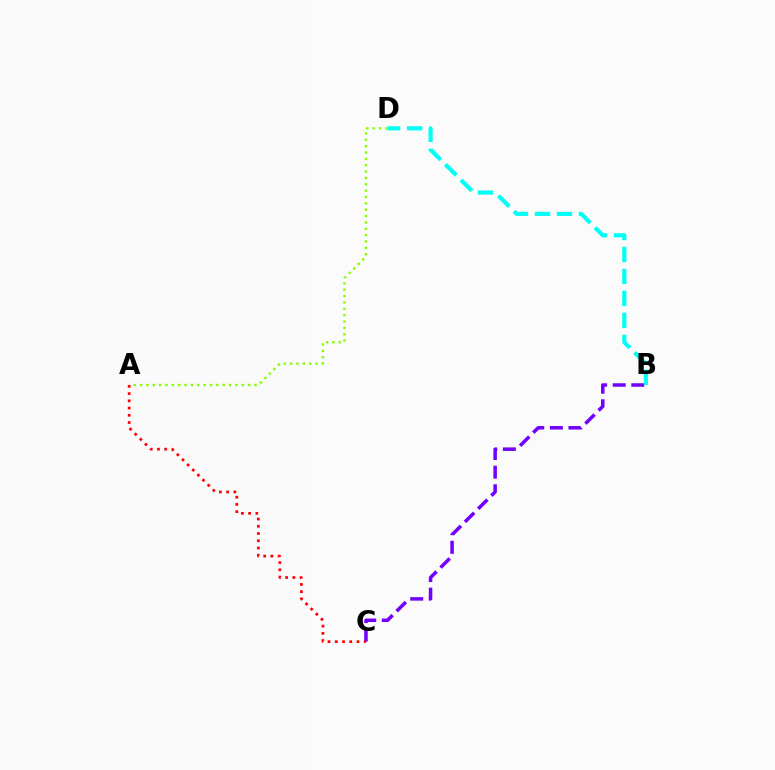{('B', 'C'): [{'color': '#7200ff', 'line_style': 'dashed', 'thickness': 2.53}], ('A', 'D'): [{'color': '#84ff00', 'line_style': 'dotted', 'thickness': 1.73}], ('A', 'C'): [{'color': '#ff0000', 'line_style': 'dotted', 'thickness': 1.96}], ('B', 'D'): [{'color': '#00fff6', 'line_style': 'dashed', 'thickness': 2.98}]}